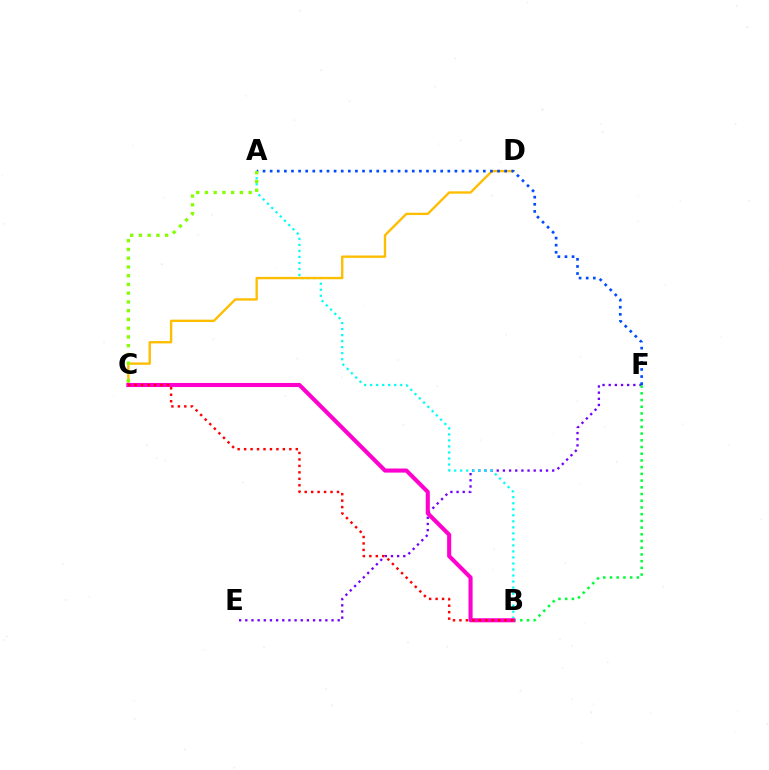{('E', 'F'): [{'color': '#7200ff', 'line_style': 'dotted', 'thickness': 1.67}], ('A', 'B'): [{'color': '#00fff6', 'line_style': 'dotted', 'thickness': 1.64}], ('C', 'D'): [{'color': '#ffbd00', 'line_style': 'solid', 'thickness': 1.7}], ('B', 'F'): [{'color': '#00ff39', 'line_style': 'dotted', 'thickness': 1.82}], ('B', 'C'): [{'color': '#ff00cf', 'line_style': 'solid', 'thickness': 2.94}, {'color': '#ff0000', 'line_style': 'dotted', 'thickness': 1.76}], ('A', 'F'): [{'color': '#004bff', 'line_style': 'dotted', 'thickness': 1.93}], ('A', 'C'): [{'color': '#84ff00', 'line_style': 'dotted', 'thickness': 2.38}]}